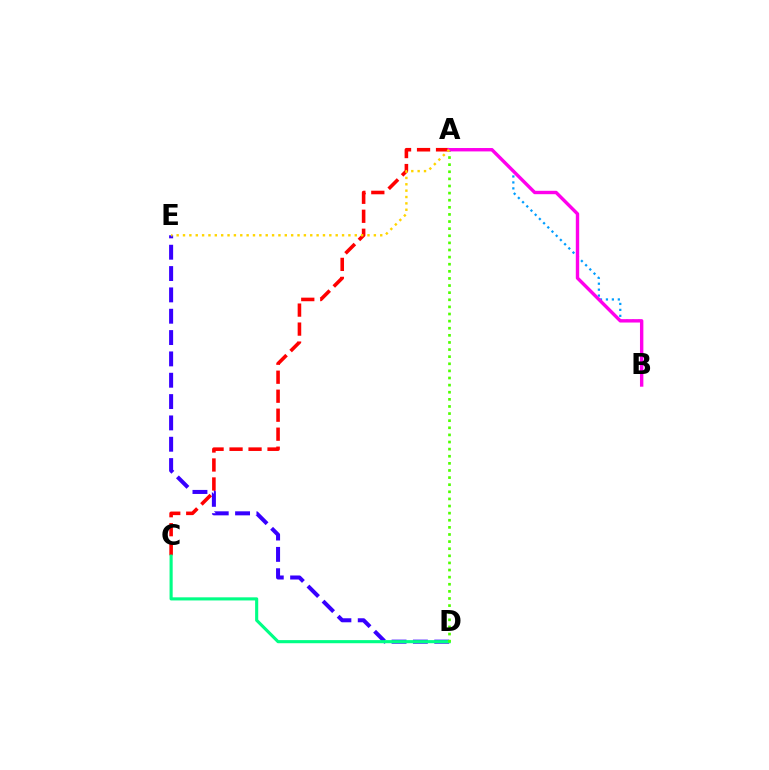{('D', 'E'): [{'color': '#3700ff', 'line_style': 'dashed', 'thickness': 2.9}], ('A', 'C'): [{'color': '#ff0000', 'line_style': 'dashed', 'thickness': 2.58}], ('C', 'D'): [{'color': '#00ff86', 'line_style': 'solid', 'thickness': 2.25}], ('A', 'B'): [{'color': '#009eff', 'line_style': 'dotted', 'thickness': 1.62}, {'color': '#ff00ed', 'line_style': 'solid', 'thickness': 2.44}], ('A', 'D'): [{'color': '#4fff00', 'line_style': 'dotted', 'thickness': 1.93}], ('A', 'E'): [{'color': '#ffd500', 'line_style': 'dotted', 'thickness': 1.73}]}